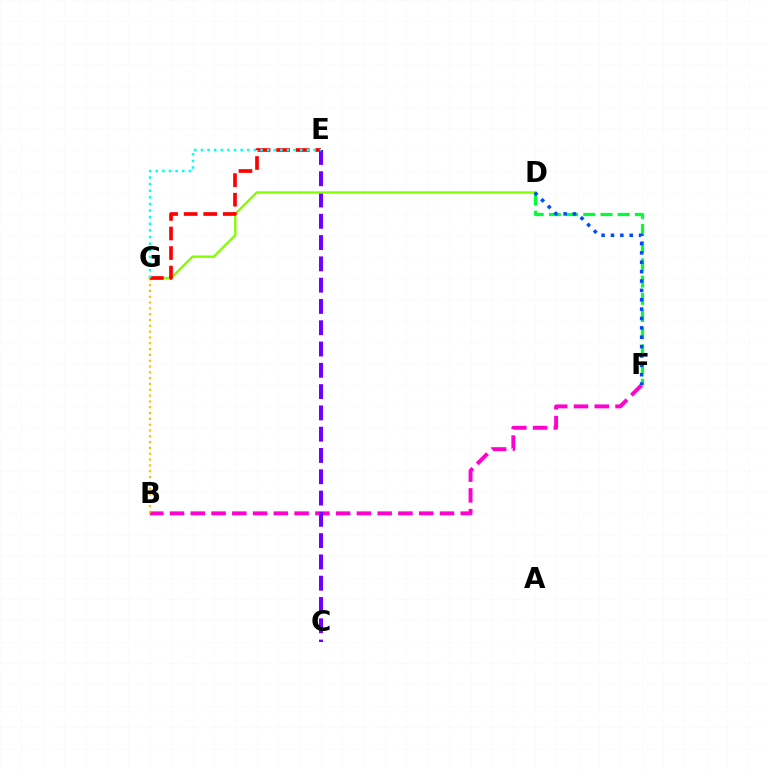{('B', 'F'): [{'color': '#ff00cf', 'line_style': 'dashed', 'thickness': 2.82}], ('D', 'F'): [{'color': '#00ff39', 'line_style': 'dashed', 'thickness': 2.34}, {'color': '#004bff', 'line_style': 'dotted', 'thickness': 2.55}], ('B', 'G'): [{'color': '#ffbd00', 'line_style': 'dotted', 'thickness': 1.58}], ('C', 'E'): [{'color': '#7200ff', 'line_style': 'dashed', 'thickness': 2.89}], ('D', 'G'): [{'color': '#84ff00', 'line_style': 'solid', 'thickness': 1.72}], ('E', 'G'): [{'color': '#ff0000', 'line_style': 'dashed', 'thickness': 2.66}, {'color': '#00fff6', 'line_style': 'dotted', 'thickness': 1.8}]}